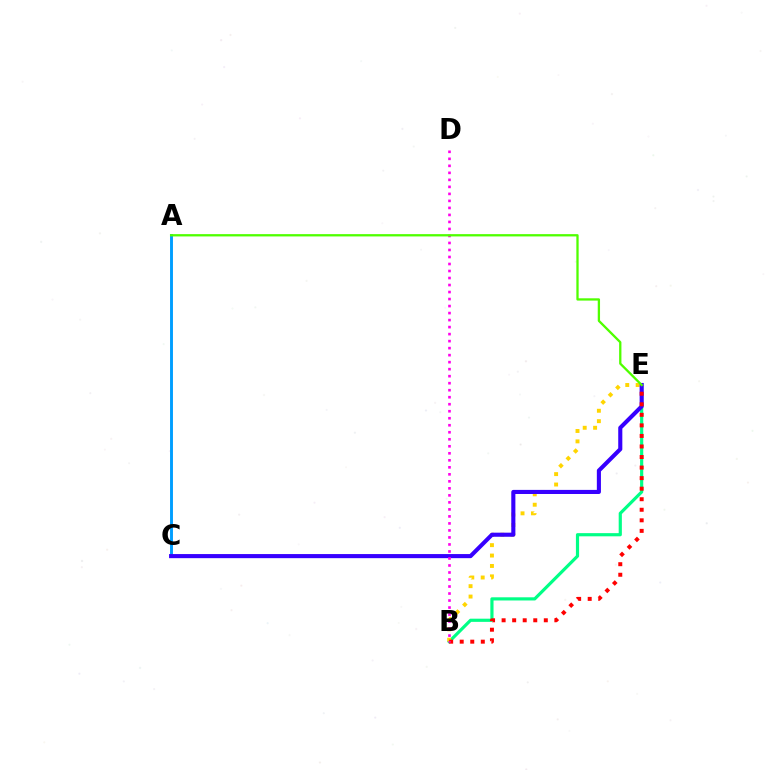{('B', 'E'): [{'color': '#00ff86', 'line_style': 'solid', 'thickness': 2.29}, {'color': '#ffd500', 'line_style': 'dotted', 'thickness': 2.83}, {'color': '#ff0000', 'line_style': 'dotted', 'thickness': 2.87}], ('A', 'C'): [{'color': '#009eff', 'line_style': 'solid', 'thickness': 2.09}], ('C', 'E'): [{'color': '#3700ff', 'line_style': 'solid', 'thickness': 2.95}], ('B', 'D'): [{'color': '#ff00ed', 'line_style': 'dotted', 'thickness': 1.9}], ('A', 'E'): [{'color': '#4fff00', 'line_style': 'solid', 'thickness': 1.65}]}